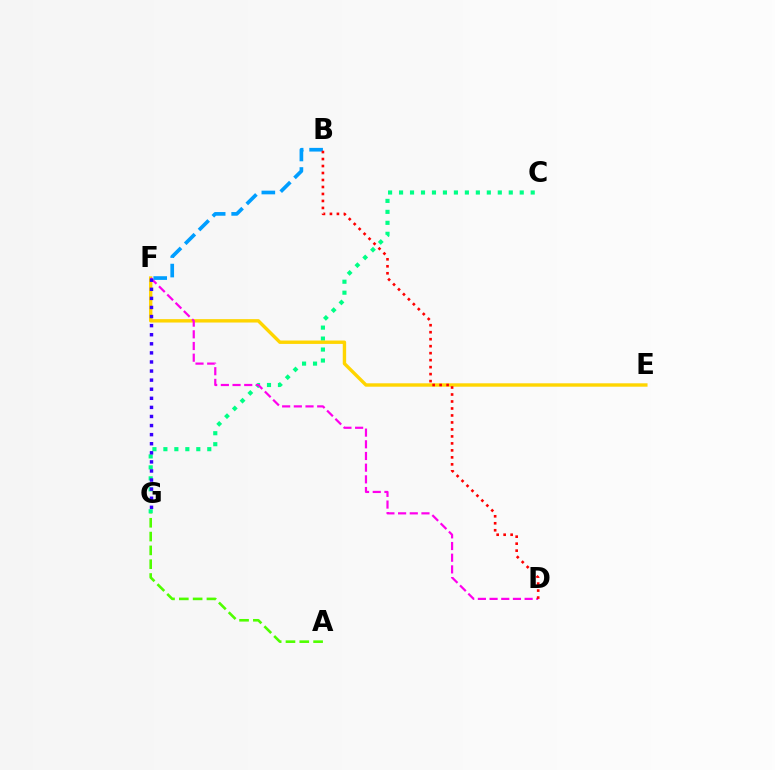{('C', 'G'): [{'color': '#00ff86', 'line_style': 'dotted', 'thickness': 2.98}], ('E', 'F'): [{'color': '#ffd500', 'line_style': 'solid', 'thickness': 2.44}], ('D', 'F'): [{'color': '#ff00ed', 'line_style': 'dashed', 'thickness': 1.59}], ('B', 'F'): [{'color': '#009eff', 'line_style': 'dashed', 'thickness': 2.65}], ('F', 'G'): [{'color': '#3700ff', 'line_style': 'dotted', 'thickness': 2.47}], ('A', 'G'): [{'color': '#4fff00', 'line_style': 'dashed', 'thickness': 1.88}], ('B', 'D'): [{'color': '#ff0000', 'line_style': 'dotted', 'thickness': 1.9}]}